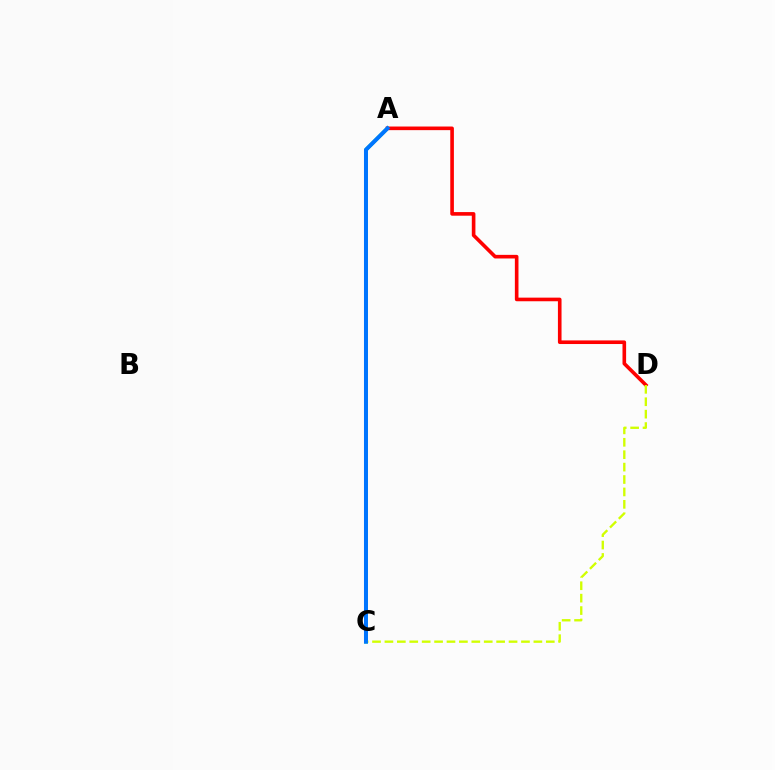{('A', 'C'): [{'color': '#b900ff', 'line_style': 'dashed', 'thickness': 1.95}, {'color': '#00ff5c', 'line_style': 'solid', 'thickness': 2.58}, {'color': '#0074ff', 'line_style': 'solid', 'thickness': 2.87}], ('A', 'D'): [{'color': '#ff0000', 'line_style': 'solid', 'thickness': 2.6}], ('C', 'D'): [{'color': '#d1ff00', 'line_style': 'dashed', 'thickness': 1.69}]}